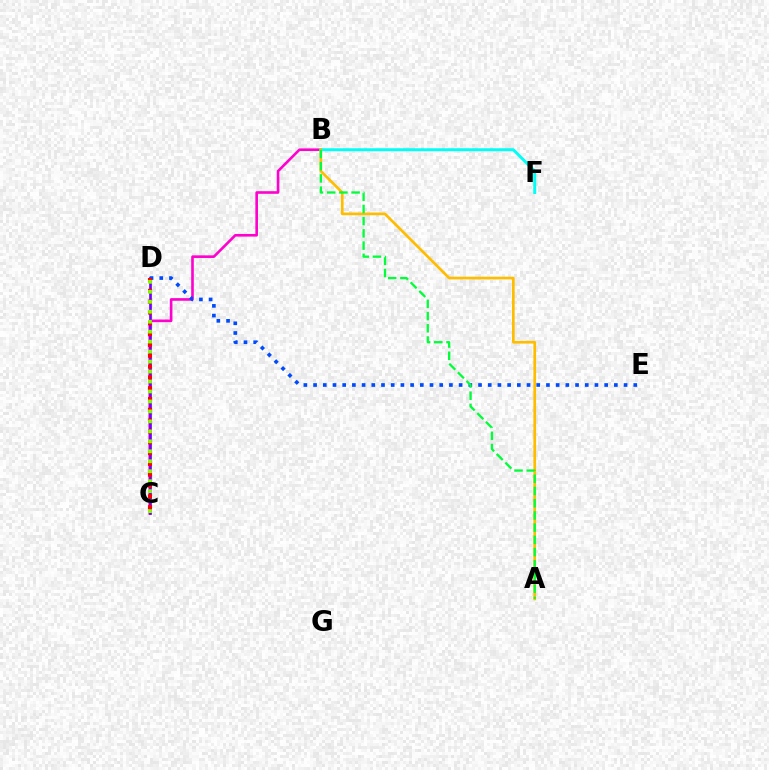{('B', 'C'): [{'color': '#ff00cf', 'line_style': 'solid', 'thickness': 1.89}], ('B', 'F'): [{'color': '#00fff6', 'line_style': 'solid', 'thickness': 2.12}], ('C', 'D'): [{'color': '#7200ff', 'line_style': 'solid', 'thickness': 1.95}, {'color': '#ff0000', 'line_style': 'dotted', 'thickness': 2.94}, {'color': '#84ff00', 'line_style': 'dotted', 'thickness': 2.71}], ('A', 'B'): [{'color': '#ffbd00', 'line_style': 'solid', 'thickness': 1.94}, {'color': '#00ff39', 'line_style': 'dashed', 'thickness': 1.66}], ('D', 'E'): [{'color': '#004bff', 'line_style': 'dotted', 'thickness': 2.64}]}